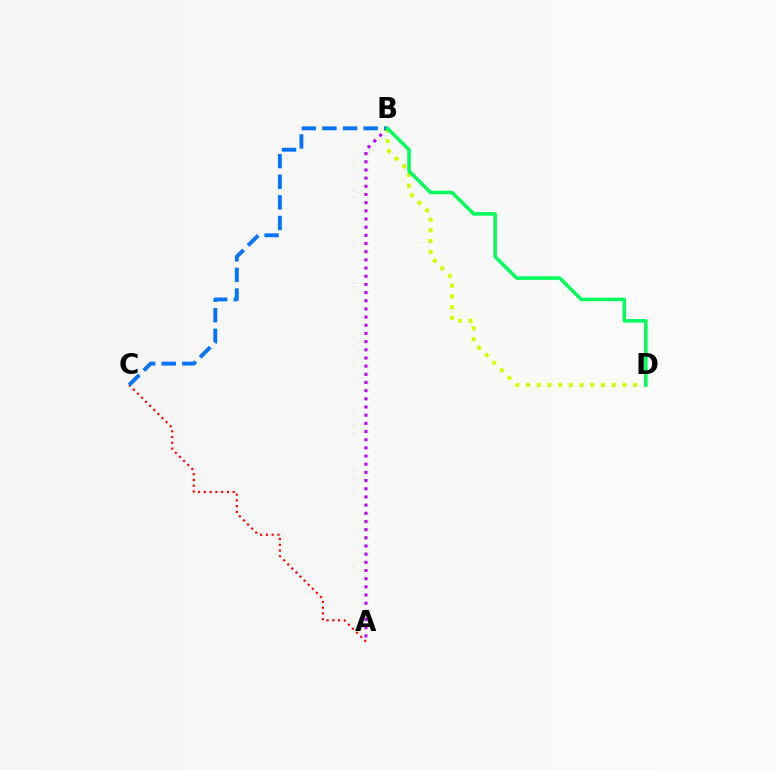{('A', 'B'): [{'color': '#b900ff', 'line_style': 'dotted', 'thickness': 2.22}], ('A', 'C'): [{'color': '#ff0000', 'line_style': 'dotted', 'thickness': 1.57}], ('B', 'D'): [{'color': '#d1ff00', 'line_style': 'dotted', 'thickness': 2.91}, {'color': '#00ff5c', 'line_style': 'solid', 'thickness': 2.55}], ('B', 'C'): [{'color': '#0074ff', 'line_style': 'dashed', 'thickness': 2.8}]}